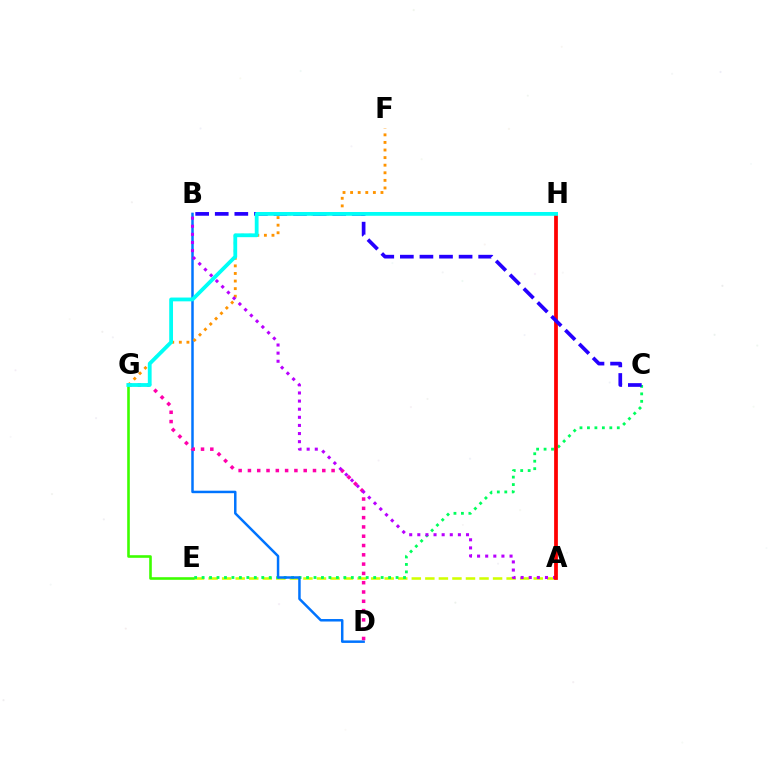{('A', 'E'): [{'color': '#d1ff00', 'line_style': 'dashed', 'thickness': 1.84}], ('C', 'E'): [{'color': '#00ff5c', 'line_style': 'dotted', 'thickness': 2.03}], ('B', 'D'): [{'color': '#0074ff', 'line_style': 'solid', 'thickness': 1.8}], ('F', 'G'): [{'color': '#ff9400', 'line_style': 'dotted', 'thickness': 2.06}], ('D', 'G'): [{'color': '#ff00ac', 'line_style': 'dotted', 'thickness': 2.53}], ('A', 'B'): [{'color': '#b900ff', 'line_style': 'dotted', 'thickness': 2.21}], ('A', 'H'): [{'color': '#ff0000', 'line_style': 'solid', 'thickness': 2.71}], ('E', 'G'): [{'color': '#3dff00', 'line_style': 'solid', 'thickness': 1.88}], ('B', 'C'): [{'color': '#2500ff', 'line_style': 'dashed', 'thickness': 2.66}], ('G', 'H'): [{'color': '#00fff6', 'line_style': 'solid', 'thickness': 2.73}]}